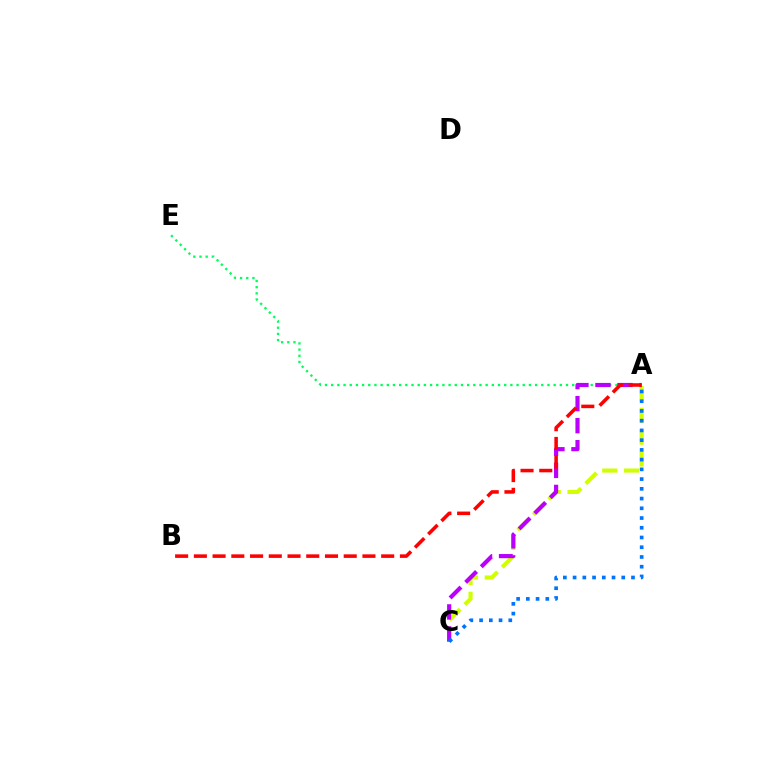{('A', 'C'): [{'color': '#d1ff00', 'line_style': 'dashed', 'thickness': 2.96}, {'color': '#b900ff', 'line_style': 'dashed', 'thickness': 2.99}, {'color': '#0074ff', 'line_style': 'dotted', 'thickness': 2.64}], ('A', 'E'): [{'color': '#00ff5c', 'line_style': 'dotted', 'thickness': 1.68}], ('A', 'B'): [{'color': '#ff0000', 'line_style': 'dashed', 'thickness': 2.54}]}